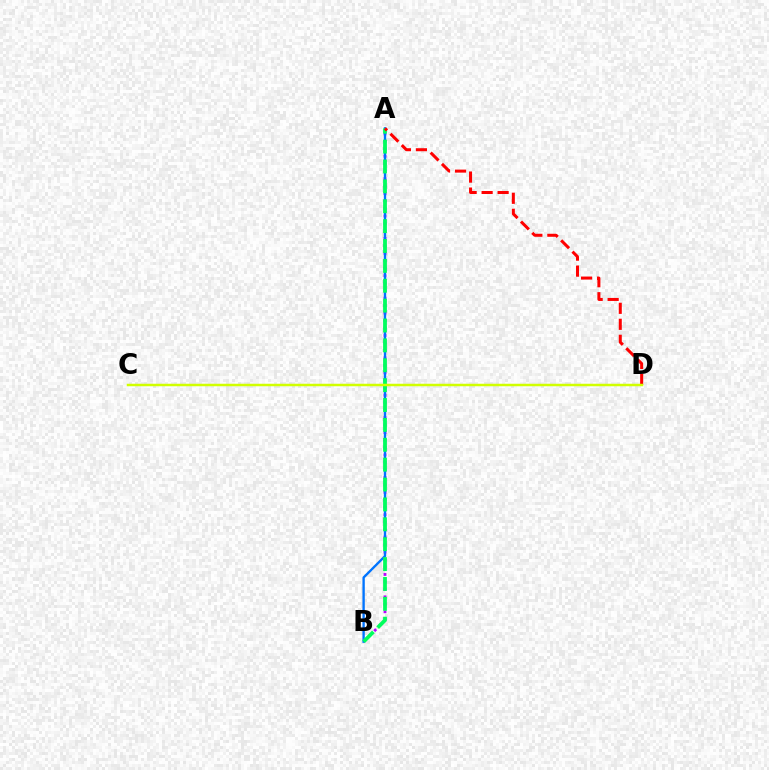{('A', 'B'): [{'color': '#b900ff', 'line_style': 'dotted', 'thickness': 2.03}, {'color': '#0074ff', 'line_style': 'solid', 'thickness': 1.69}, {'color': '#00ff5c', 'line_style': 'dashed', 'thickness': 2.7}], ('A', 'D'): [{'color': '#ff0000', 'line_style': 'dashed', 'thickness': 2.17}], ('C', 'D'): [{'color': '#d1ff00', 'line_style': 'solid', 'thickness': 1.79}]}